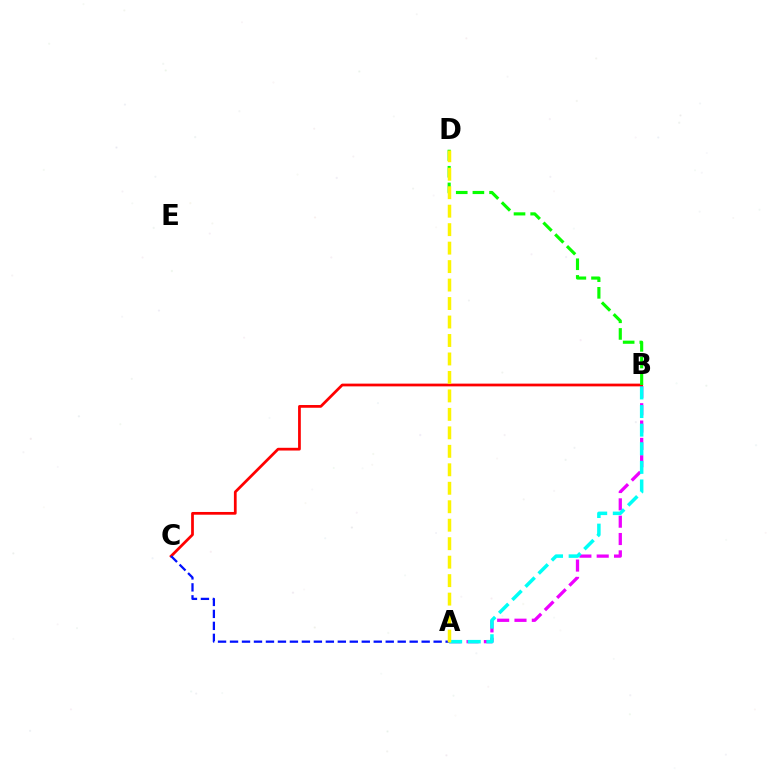{('A', 'B'): [{'color': '#ee00ff', 'line_style': 'dashed', 'thickness': 2.35}, {'color': '#00fff6', 'line_style': 'dashed', 'thickness': 2.53}], ('B', 'C'): [{'color': '#ff0000', 'line_style': 'solid', 'thickness': 1.97}], ('B', 'D'): [{'color': '#08ff00', 'line_style': 'dashed', 'thickness': 2.26}], ('A', 'C'): [{'color': '#0010ff', 'line_style': 'dashed', 'thickness': 1.63}], ('A', 'D'): [{'color': '#fcf500', 'line_style': 'dashed', 'thickness': 2.51}]}